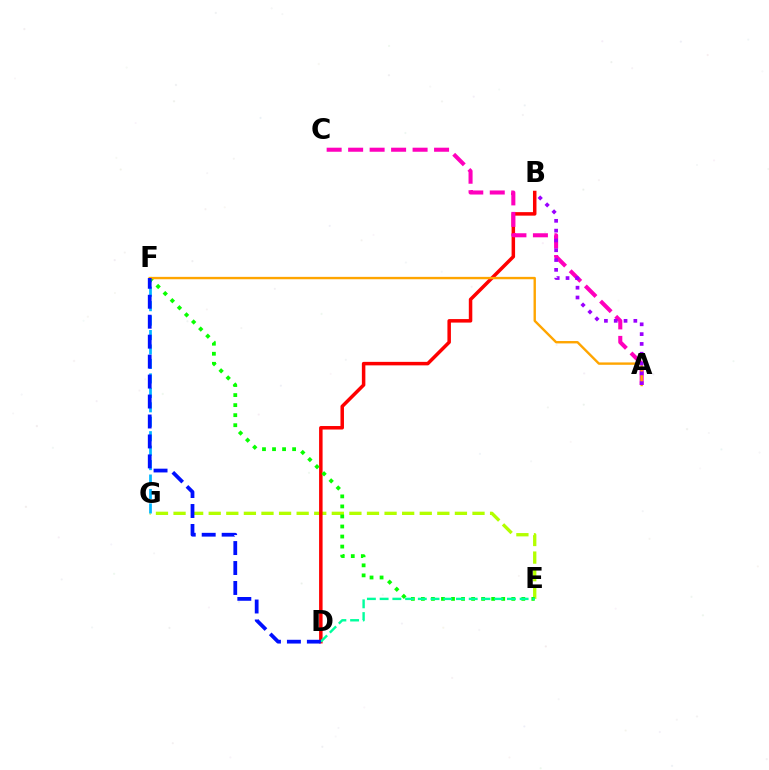{('E', 'G'): [{'color': '#b3ff00', 'line_style': 'dashed', 'thickness': 2.39}], ('F', 'G'): [{'color': '#00b5ff', 'line_style': 'dashed', 'thickness': 1.96}], ('B', 'D'): [{'color': '#ff0000', 'line_style': 'solid', 'thickness': 2.52}], ('A', 'C'): [{'color': '#ff00bd', 'line_style': 'dashed', 'thickness': 2.92}], ('E', 'F'): [{'color': '#08ff00', 'line_style': 'dotted', 'thickness': 2.73}], ('D', 'E'): [{'color': '#00ff9d', 'line_style': 'dashed', 'thickness': 1.73}], ('A', 'F'): [{'color': '#ffa500', 'line_style': 'solid', 'thickness': 1.72}], ('D', 'F'): [{'color': '#0010ff', 'line_style': 'dashed', 'thickness': 2.71}], ('A', 'B'): [{'color': '#9b00ff', 'line_style': 'dotted', 'thickness': 2.66}]}